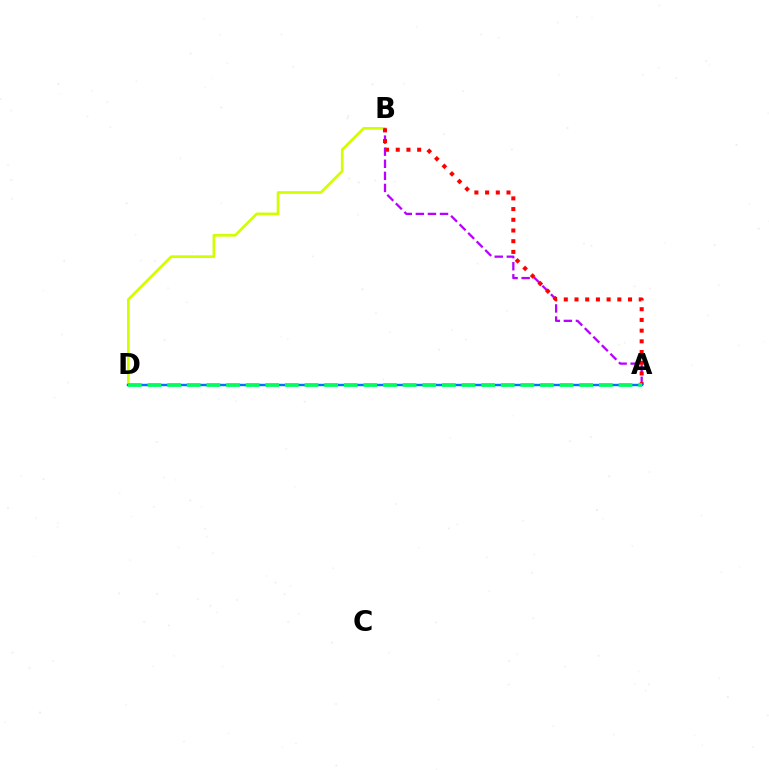{('B', 'D'): [{'color': '#d1ff00', 'line_style': 'solid', 'thickness': 1.94}], ('A', 'B'): [{'color': '#b900ff', 'line_style': 'dashed', 'thickness': 1.64}, {'color': '#ff0000', 'line_style': 'dotted', 'thickness': 2.91}], ('A', 'D'): [{'color': '#0074ff', 'line_style': 'solid', 'thickness': 1.75}, {'color': '#00ff5c', 'line_style': 'dashed', 'thickness': 2.67}]}